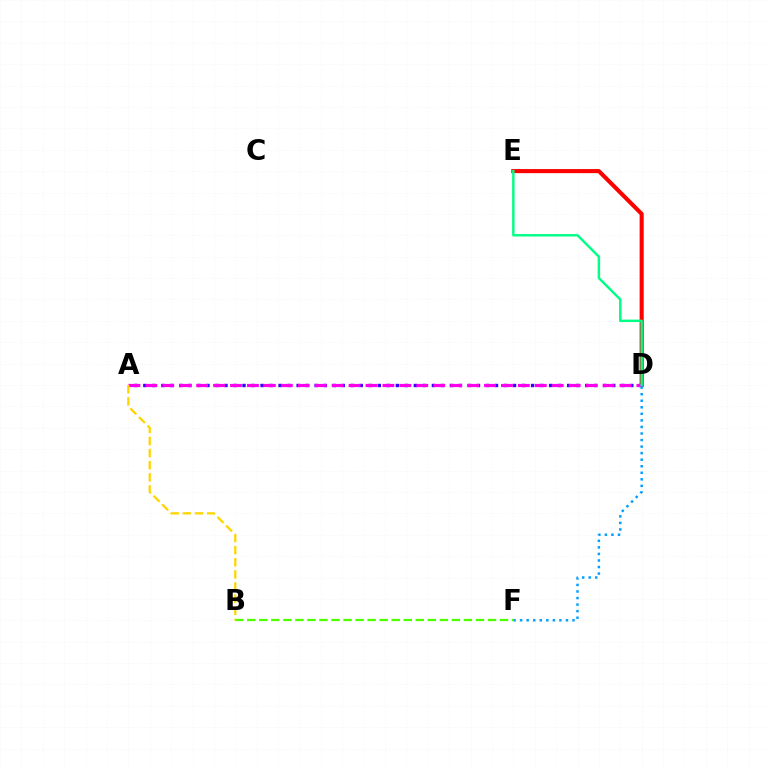{('D', 'E'): [{'color': '#ff0000', 'line_style': 'solid', 'thickness': 2.94}, {'color': '#00ff86', 'line_style': 'solid', 'thickness': 1.75}], ('A', 'D'): [{'color': '#3700ff', 'line_style': 'dotted', 'thickness': 2.45}, {'color': '#ff00ed', 'line_style': 'dashed', 'thickness': 2.3}], ('B', 'F'): [{'color': '#4fff00', 'line_style': 'dashed', 'thickness': 1.64}], ('D', 'F'): [{'color': '#009eff', 'line_style': 'dotted', 'thickness': 1.78}], ('A', 'B'): [{'color': '#ffd500', 'line_style': 'dashed', 'thickness': 1.65}]}